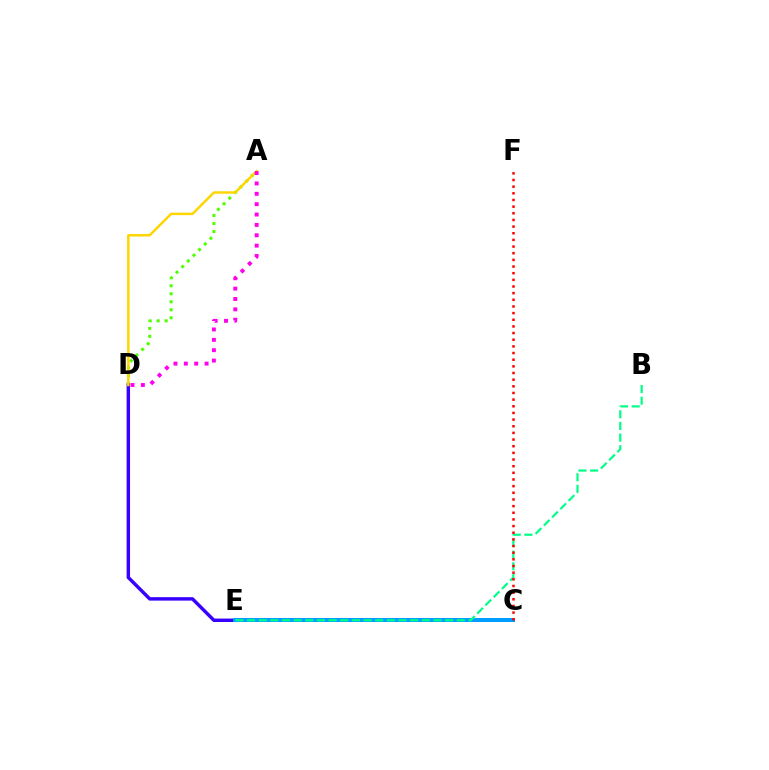{('A', 'D'): [{'color': '#4fff00', 'line_style': 'dotted', 'thickness': 2.17}, {'color': '#ffd500', 'line_style': 'solid', 'thickness': 1.77}, {'color': '#ff00ed', 'line_style': 'dotted', 'thickness': 2.82}], ('D', 'E'): [{'color': '#3700ff', 'line_style': 'solid', 'thickness': 2.48}], ('C', 'E'): [{'color': '#009eff', 'line_style': 'solid', 'thickness': 2.89}], ('B', 'E'): [{'color': '#00ff86', 'line_style': 'dashed', 'thickness': 1.58}], ('C', 'F'): [{'color': '#ff0000', 'line_style': 'dotted', 'thickness': 1.81}]}